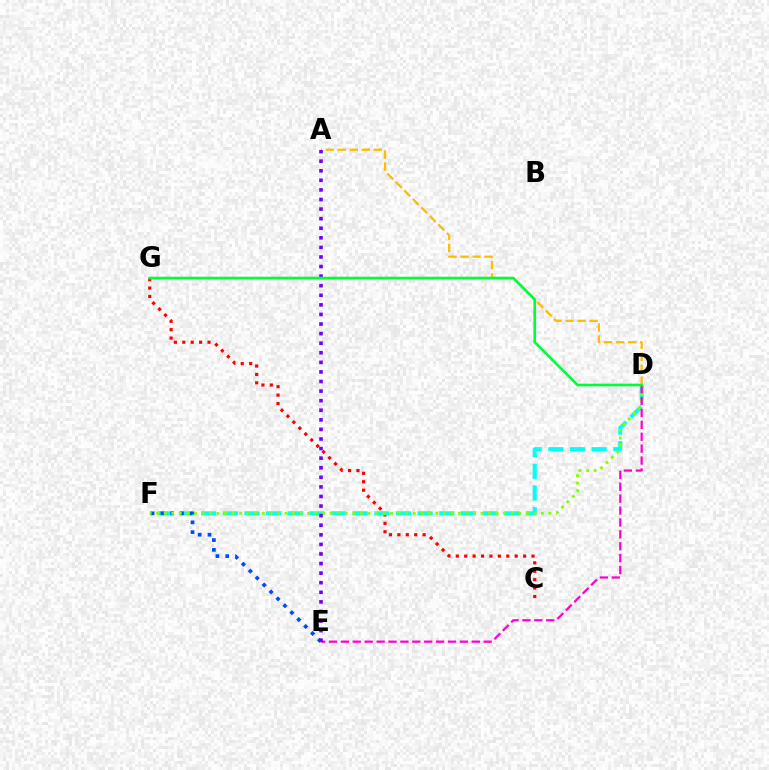{('C', 'G'): [{'color': '#ff0000', 'line_style': 'dotted', 'thickness': 2.29}], ('D', 'F'): [{'color': '#00fff6', 'line_style': 'dashed', 'thickness': 2.94}, {'color': '#84ff00', 'line_style': 'dotted', 'thickness': 2.05}], ('E', 'F'): [{'color': '#004bff', 'line_style': 'dotted', 'thickness': 2.66}], ('A', 'D'): [{'color': '#ffbd00', 'line_style': 'dashed', 'thickness': 1.63}], ('D', 'E'): [{'color': '#ff00cf', 'line_style': 'dashed', 'thickness': 1.62}], ('A', 'E'): [{'color': '#7200ff', 'line_style': 'dotted', 'thickness': 2.6}], ('D', 'G'): [{'color': '#00ff39', 'line_style': 'solid', 'thickness': 1.91}]}